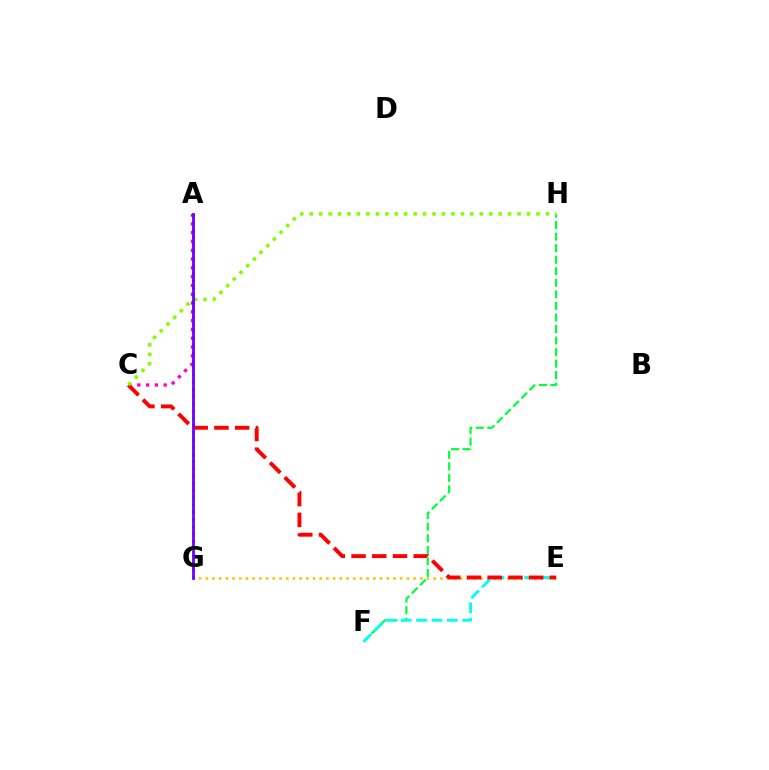{('E', 'G'): [{'color': '#ffbd00', 'line_style': 'dotted', 'thickness': 1.82}], ('F', 'H'): [{'color': '#00ff39', 'line_style': 'dashed', 'thickness': 1.57}], ('A', 'C'): [{'color': '#ff00cf', 'line_style': 'dotted', 'thickness': 2.39}], ('E', 'F'): [{'color': '#00fff6', 'line_style': 'dashed', 'thickness': 2.09}], ('C', 'E'): [{'color': '#ff0000', 'line_style': 'dashed', 'thickness': 2.81}], ('A', 'G'): [{'color': '#004bff', 'line_style': 'dotted', 'thickness': 1.96}, {'color': '#7200ff', 'line_style': 'solid', 'thickness': 2.02}], ('C', 'H'): [{'color': '#84ff00', 'line_style': 'dotted', 'thickness': 2.57}]}